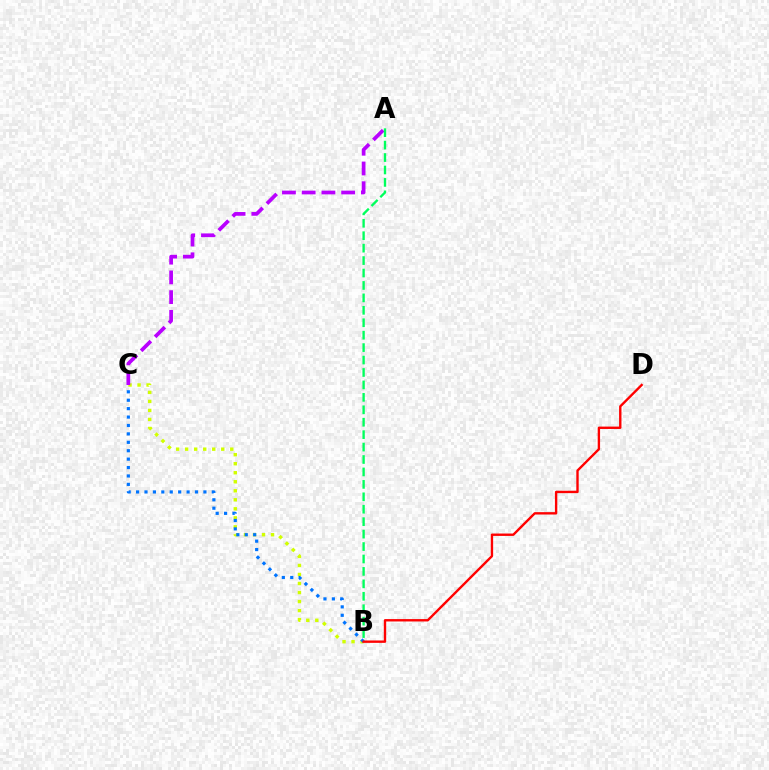{('B', 'C'): [{'color': '#d1ff00', 'line_style': 'dotted', 'thickness': 2.45}, {'color': '#0074ff', 'line_style': 'dotted', 'thickness': 2.29}], ('A', 'C'): [{'color': '#b900ff', 'line_style': 'dashed', 'thickness': 2.68}], ('A', 'B'): [{'color': '#00ff5c', 'line_style': 'dashed', 'thickness': 1.69}], ('B', 'D'): [{'color': '#ff0000', 'line_style': 'solid', 'thickness': 1.71}]}